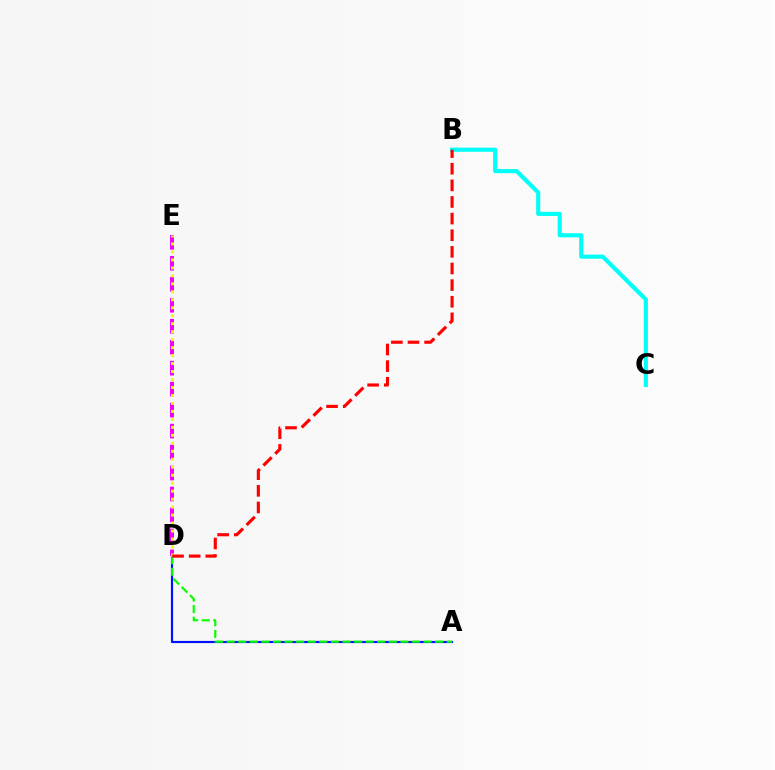{('A', 'D'): [{'color': '#0010ff', 'line_style': 'solid', 'thickness': 1.56}, {'color': '#08ff00', 'line_style': 'dashed', 'thickness': 1.57}], ('D', 'E'): [{'color': '#ee00ff', 'line_style': 'dashed', 'thickness': 2.85}, {'color': '#fcf500', 'line_style': 'dotted', 'thickness': 2.17}], ('B', 'C'): [{'color': '#00fff6', 'line_style': 'solid', 'thickness': 2.97}], ('B', 'D'): [{'color': '#ff0000', 'line_style': 'dashed', 'thickness': 2.26}]}